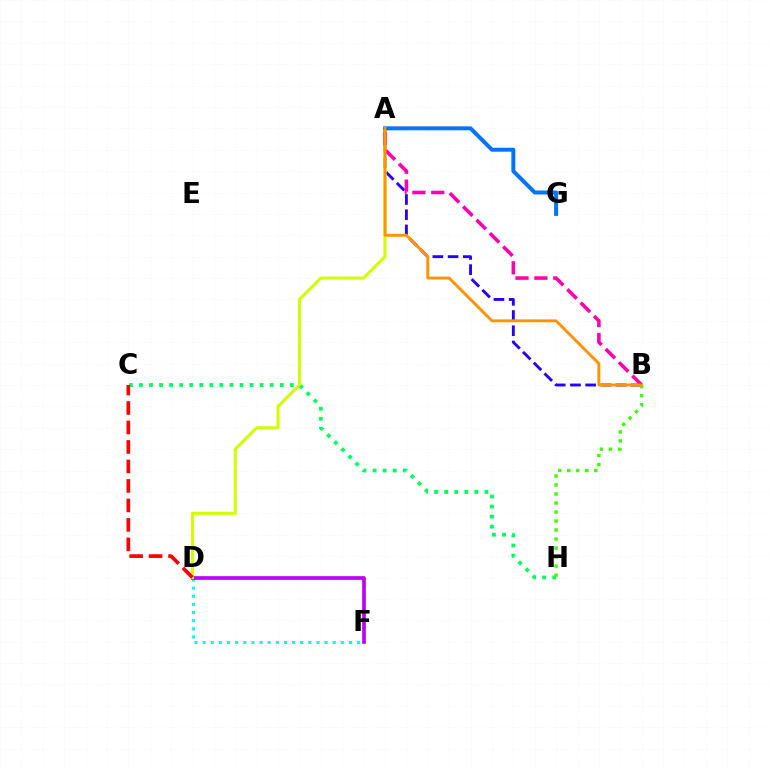{('D', 'F'): [{'color': '#00fff6', 'line_style': 'dotted', 'thickness': 2.21}, {'color': '#b900ff', 'line_style': 'solid', 'thickness': 2.65}], ('A', 'B'): [{'color': '#2500ff', 'line_style': 'dashed', 'thickness': 2.07}, {'color': '#ff00ac', 'line_style': 'dashed', 'thickness': 2.56}, {'color': '#ff9400', 'line_style': 'solid', 'thickness': 2.1}], ('C', 'H'): [{'color': '#00ff5c', 'line_style': 'dotted', 'thickness': 2.73}], ('A', 'D'): [{'color': '#d1ff00', 'line_style': 'solid', 'thickness': 2.19}], ('B', 'H'): [{'color': '#3dff00', 'line_style': 'dotted', 'thickness': 2.45}], ('A', 'G'): [{'color': '#0074ff', 'line_style': 'solid', 'thickness': 2.86}], ('C', 'D'): [{'color': '#ff0000', 'line_style': 'dashed', 'thickness': 2.65}]}